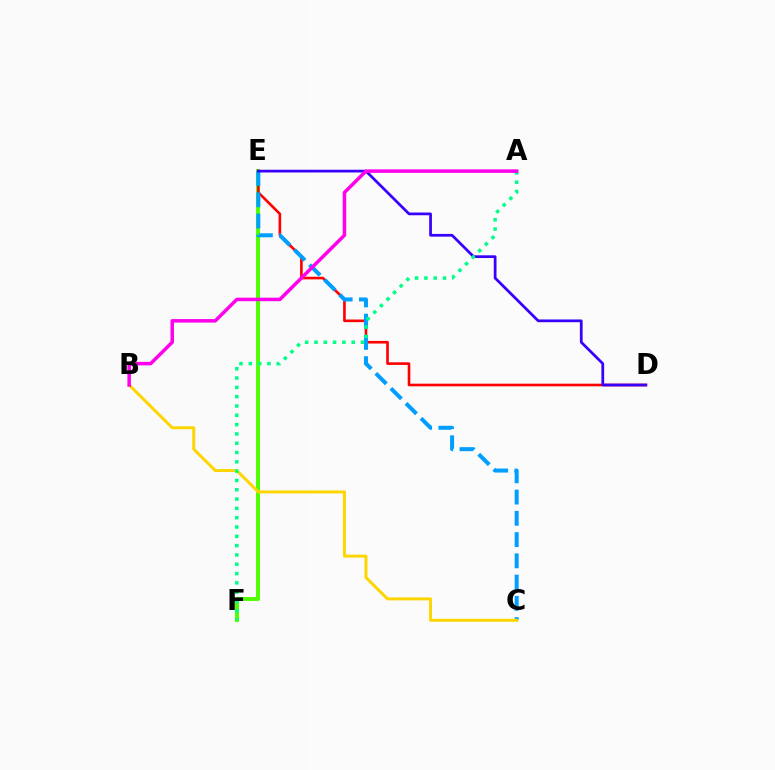{('E', 'F'): [{'color': '#4fff00', 'line_style': 'solid', 'thickness': 2.84}], ('D', 'E'): [{'color': '#ff0000', 'line_style': 'solid', 'thickness': 1.89}, {'color': '#3700ff', 'line_style': 'solid', 'thickness': 1.97}], ('C', 'E'): [{'color': '#009eff', 'line_style': 'dashed', 'thickness': 2.89}], ('B', 'C'): [{'color': '#ffd500', 'line_style': 'solid', 'thickness': 2.14}], ('A', 'F'): [{'color': '#00ff86', 'line_style': 'dotted', 'thickness': 2.53}], ('A', 'B'): [{'color': '#ff00ed', 'line_style': 'solid', 'thickness': 2.52}]}